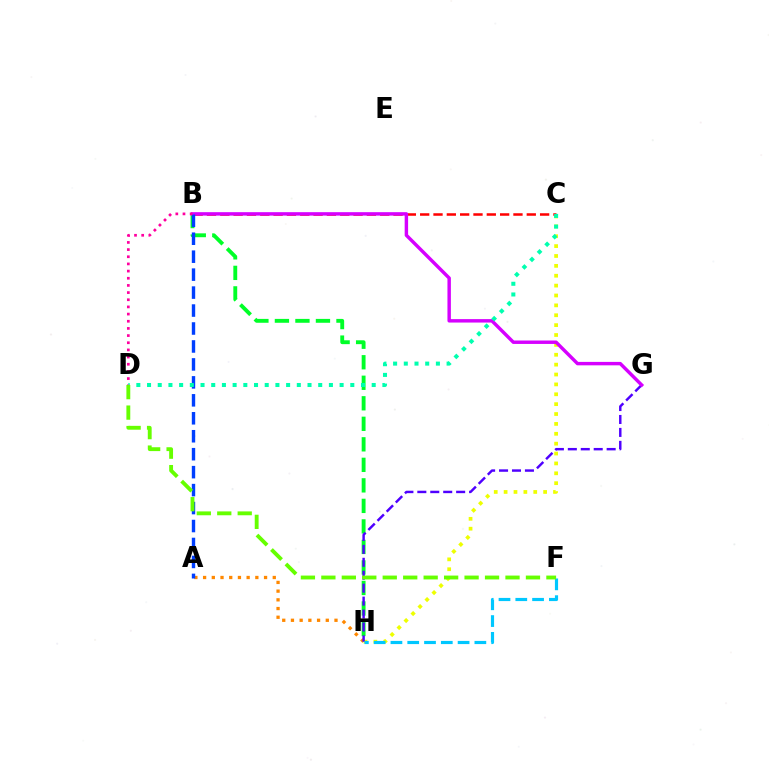{('B', 'H'): [{'color': '#00ff27', 'line_style': 'dashed', 'thickness': 2.79}], ('C', 'H'): [{'color': '#eeff00', 'line_style': 'dotted', 'thickness': 2.68}], ('A', 'H'): [{'color': '#ff8800', 'line_style': 'dotted', 'thickness': 2.37}], ('G', 'H'): [{'color': '#4f00ff', 'line_style': 'dashed', 'thickness': 1.76}], ('B', 'C'): [{'color': '#ff0000', 'line_style': 'dashed', 'thickness': 1.81}], ('B', 'G'): [{'color': '#d600ff', 'line_style': 'solid', 'thickness': 2.47}], ('A', 'B'): [{'color': '#003fff', 'line_style': 'dashed', 'thickness': 2.44}], ('F', 'H'): [{'color': '#00c7ff', 'line_style': 'dashed', 'thickness': 2.28}], ('B', 'D'): [{'color': '#ff00a0', 'line_style': 'dotted', 'thickness': 1.95}], ('C', 'D'): [{'color': '#00ffaf', 'line_style': 'dotted', 'thickness': 2.91}], ('D', 'F'): [{'color': '#66ff00', 'line_style': 'dashed', 'thickness': 2.78}]}